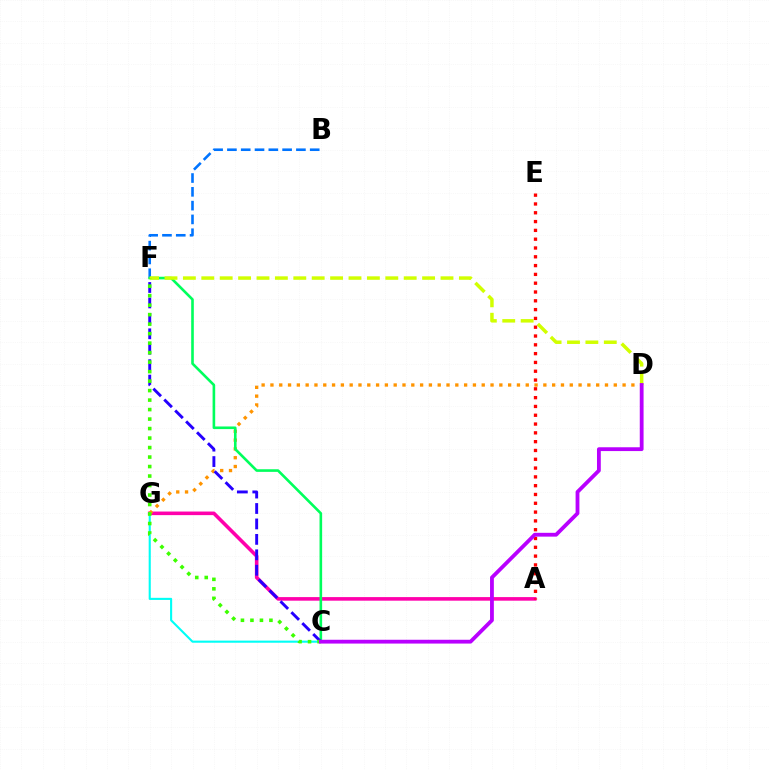{('A', 'G'): [{'color': '#ff00ac', 'line_style': 'solid', 'thickness': 2.58}], ('D', 'G'): [{'color': '#ff9400', 'line_style': 'dotted', 'thickness': 2.39}], ('B', 'F'): [{'color': '#0074ff', 'line_style': 'dashed', 'thickness': 1.87}], ('C', 'F'): [{'color': '#00ff5c', 'line_style': 'solid', 'thickness': 1.88}, {'color': '#2500ff', 'line_style': 'dashed', 'thickness': 2.1}, {'color': '#3dff00', 'line_style': 'dotted', 'thickness': 2.58}], ('D', 'F'): [{'color': '#d1ff00', 'line_style': 'dashed', 'thickness': 2.5}], ('C', 'G'): [{'color': '#00fff6', 'line_style': 'solid', 'thickness': 1.52}], ('A', 'E'): [{'color': '#ff0000', 'line_style': 'dotted', 'thickness': 2.39}], ('C', 'D'): [{'color': '#b900ff', 'line_style': 'solid', 'thickness': 2.74}]}